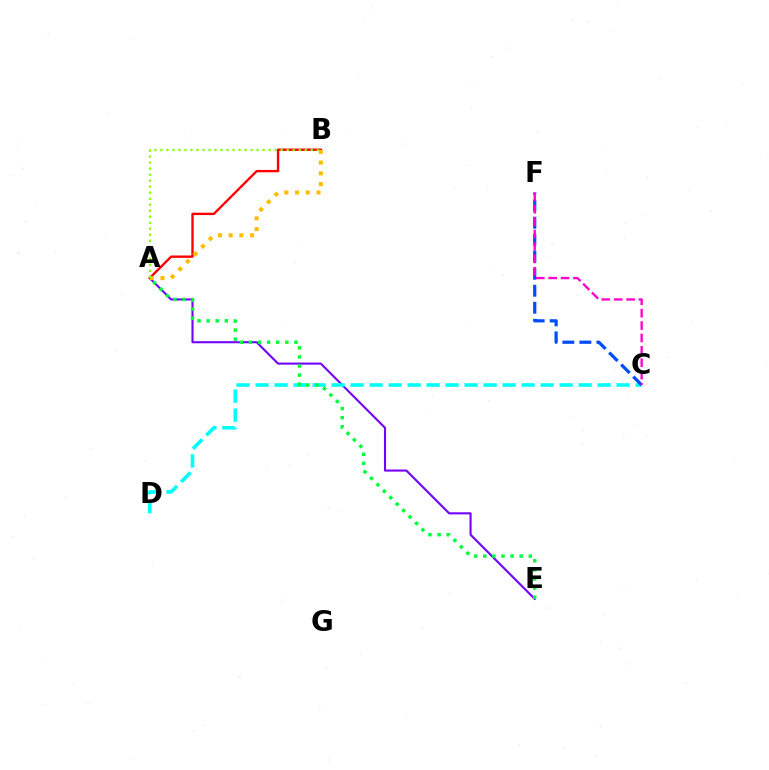{('A', 'E'): [{'color': '#7200ff', 'line_style': 'solid', 'thickness': 1.5}, {'color': '#00ff39', 'line_style': 'dotted', 'thickness': 2.47}], ('C', 'D'): [{'color': '#00fff6', 'line_style': 'dashed', 'thickness': 2.58}], ('A', 'B'): [{'color': '#ff0000', 'line_style': 'solid', 'thickness': 1.71}, {'color': '#ffbd00', 'line_style': 'dotted', 'thickness': 2.92}, {'color': '#84ff00', 'line_style': 'dotted', 'thickness': 1.63}], ('C', 'F'): [{'color': '#004bff', 'line_style': 'dashed', 'thickness': 2.31}, {'color': '#ff00cf', 'line_style': 'dashed', 'thickness': 1.68}]}